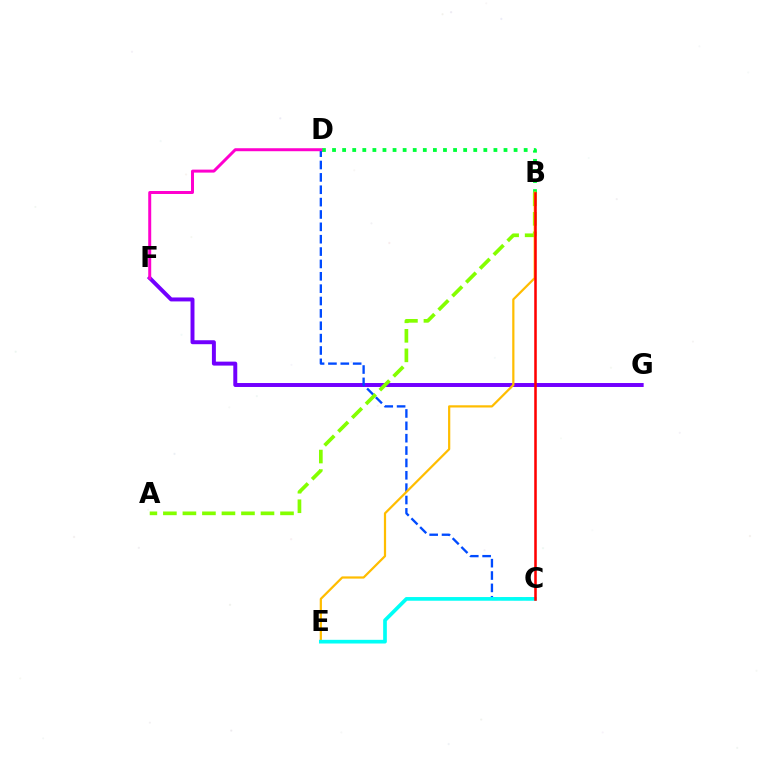{('F', 'G'): [{'color': '#7200ff', 'line_style': 'solid', 'thickness': 2.85}], ('C', 'D'): [{'color': '#004bff', 'line_style': 'dashed', 'thickness': 1.68}], ('B', 'D'): [{'color': '#00ff39', 'line_style': 'dotted', 'thickness': 2.74}], ('A', 'B'): [{'color': '#84ff00', 'line_style': 'dashed', 'thickness': 2.65}], ('B', 'E'): [{'color': '#ffbd00', 'line_style': 'solid', 'thickness': 1.6}], ('D', 'F'): [{'color': '#ff00cf', 'line_style': 'solid', 'thickness': 2.15}], ('C', 'E'): [{'color': '#00fff6', 'line_style': 'solid', 'thickness': 2.65}], ('B', 'C'): [{'color': '#ff0000', 'line_style': 'solid', 'thickness': 1.83}]}